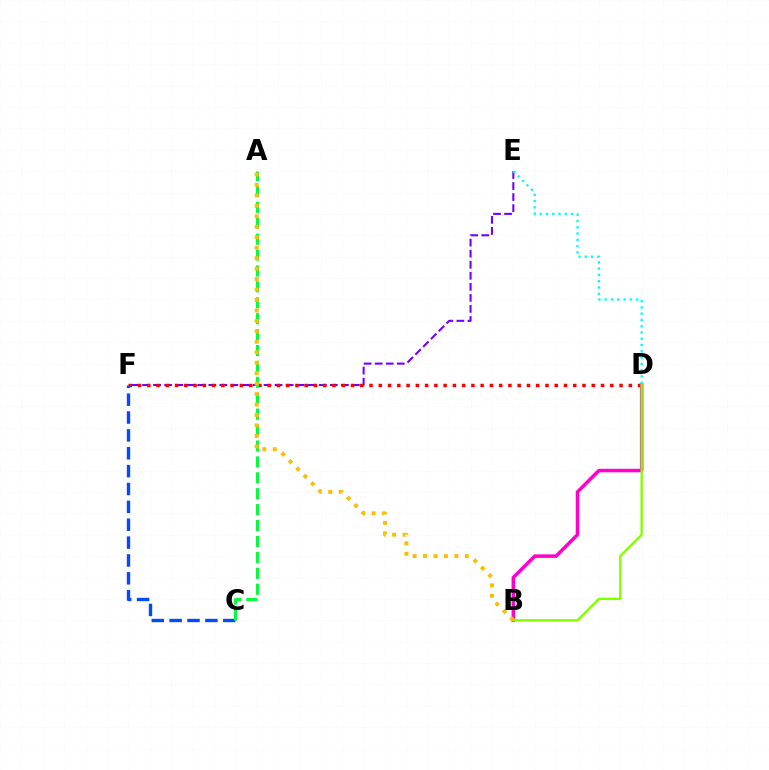{('E', 'F'): [{'color': '#7200ff', 'line_style': 'dashed', 'thickness': 1.5}], ('D', 'F'): [{'color': '#ff0000', 'line_style': 'dotted', 'thickness': 2.52}], ('C', 'F'): [{'color': '#004bff', 'line_style': 'dashed', 'thickness': 2.43}], ('B', 'D'): [{'color': '#ff00cf', 'line_style': 'solid', 'thickness': 2.54}, {'color': '#84ff00', 'line_style': 'solid', 'thickness': 1.71}], ('A', 'C'): [{'color': '#00ff39', 'line_style': 'dashed', 'thickness': 2.16}], ('D', 'E'): [{'color': '#00fff6', 'line_style': 'dotted', 'thickness': 1.7}], ('A', 'B'): [{'color': '#ffbd00', 'line_style': 'dotted', 'thickness': 2.84}]}